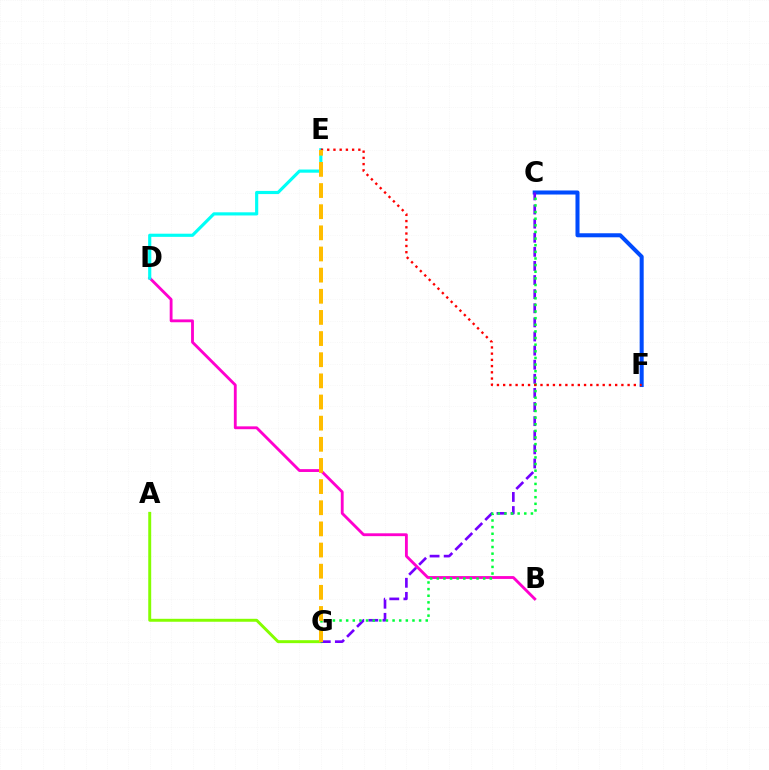{('B', 'D'): [{'color': '#ff00cf', 'line_style': 'solid', 'thickness': 2.05}], ('A', 'G'): [{'color': '#84ff00', 'line_style': 'solid', 'thickness': 2.12}], ('C', 'F'): [{'color': '#004bff', 'line_style': 'solid', 'thickness': 2.91}], ('D', 'E'): [{'color': '#00fff6', 'line_style': 'solid', 'thickness': 2.27}], ('C', 'G'): [{'color': '#7200ff', 'line_style': 'dashed', 'thickness': 1.92}, {'color': '#00ff39', 'line_style': 'dotted', 'thickness': 1.8}], ('E', 'F'): [{'color': '#ff0000', 'line_style': 'dotted', 'thickness': 1.69}], ('E', 'G'): [{'color': '#ffbd00', 'line_style': 'dashed', 'thickness': 2.87}]}